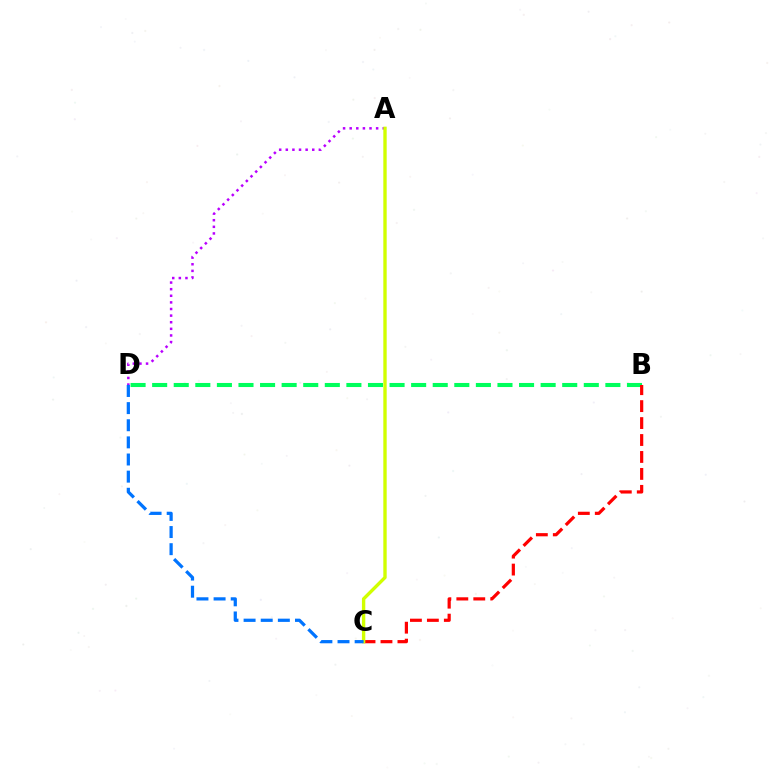{('B', 'D'): [{'color': '#00ff5c', 'line_style': 'dashed', 'thickness': 2.93}], ('A', 'D'): [{'color': '#b900ff', 'line_style': 'dotted', 'thickness': 1.8}], ('B', 'C'): [{'color': '#ff0000', 'line_style': 'dashed', 'thickness': 2.3}], ('A', 'C'): [{'color': '#d1ff00', 'line_style': 'solid', 'thickness': 2.43}], ('C', 'D'): [{'color': '#0074ff', 'line_style': 'dashed', 'thickness': 2.33}]}